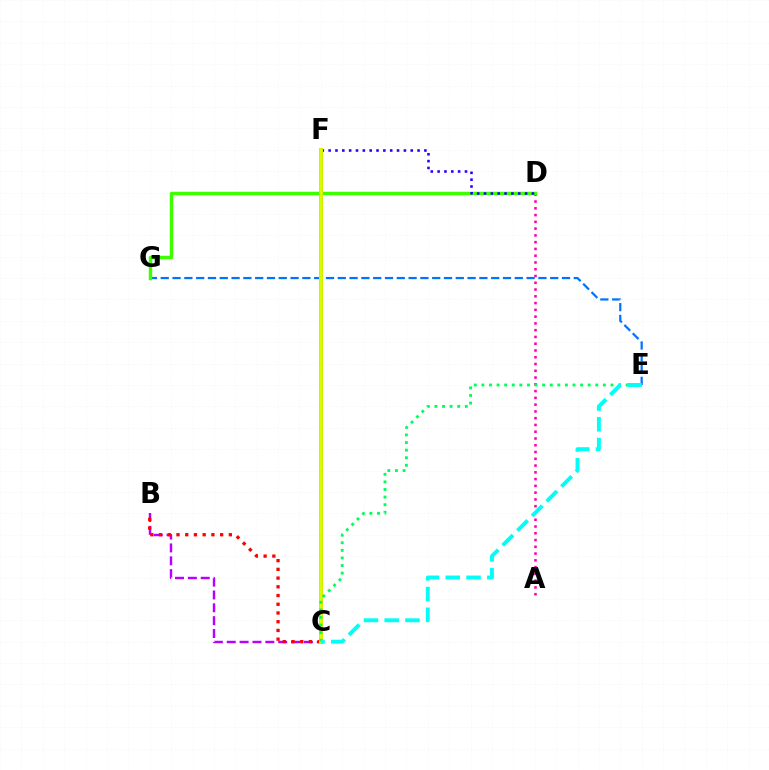{('A', 'D'): [{'color': '#ff00ac', 'line_style': 'dotted', 'thickness': 1.84}], ('E', 'G'): [{'color': '#0074ff', 'line_style': 'dashed', 'thickness': 1.6}], ('B', 'C'): [{'color': '#b900ff', 'line_style': 'dashed', 'thickness': 1.75}, {'color': '#ff0000', 'line_style': 'dotted', 'thickness': 2.37}], ('D', 'G'): [{'color': '#3dff00', 'line_style': 'solid', 'thickness': 2.5}], ('D', 'F'): [{'color': '#2500ff', 'line_style': 'dotted', 'thickness': 1.86}], ('C', 'F'): [{'color': '#ff9400', 'line_style': 'solid', 'thickness': 2.86}, {'color': '#d1ff00', 'line_style': 'solid', 'thickness': 2.6}], ('C', 'E'): [{'color': '#00ff5c', 'line_style': 'dotted', 'thickness': 2.06}, {'color': '#00fff6', 'line_style': 'dashed', 'thickness': 2.82}]}